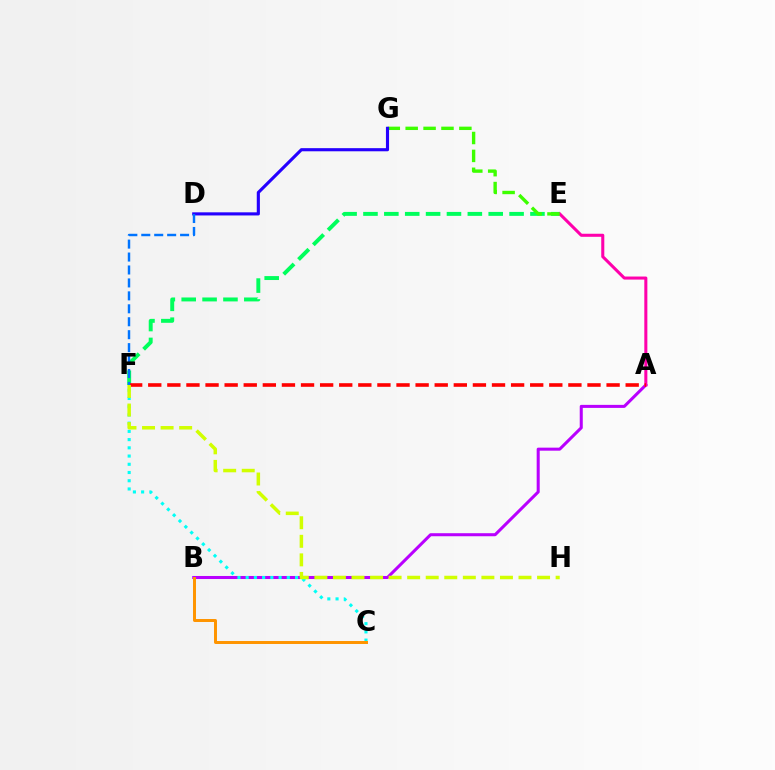{('E', 'F'): [{'color': '#00ff5c', 'line_style': 'dashed', 'thickness': 2.84}], ('A', 'B'): [{'color': '#b900ff', 'line_style': 'solid', 'thickness': 2.19}], ('A', 'E'): [{'color': '#ff00ac', 'line_style': 'solid', 'thickness': 2.2}], ('A', 'F'): [{'color': '#ff0000', 'line_style': 'dashed', 'thickness': 2.59}], ('E', 'G'): [{'color': '#3dff00', 'line_style': 'dashed', 'thickness': 2.43}], ('C', 'F'): [{'color': '#00fff6', 'line_style': 'dotted', 'thickness': 2.23}], ('D', 'G'): [{'color': '#2500ff', 'line_style': 'solid', 'thickness': 2.25}], ('F', 'H'): [{'color': '#d1ff00', 'line_style': 'dashed', 'thickness': 2.52}], ('D', 'F'): [{'color': '#0074ff', 'line_style': 'dashed', 'thickness': 1.76}], ('B', 'C'): [{'color': '#ff9400', 'line_style': 'solid', 'thickness': 2.15}]}